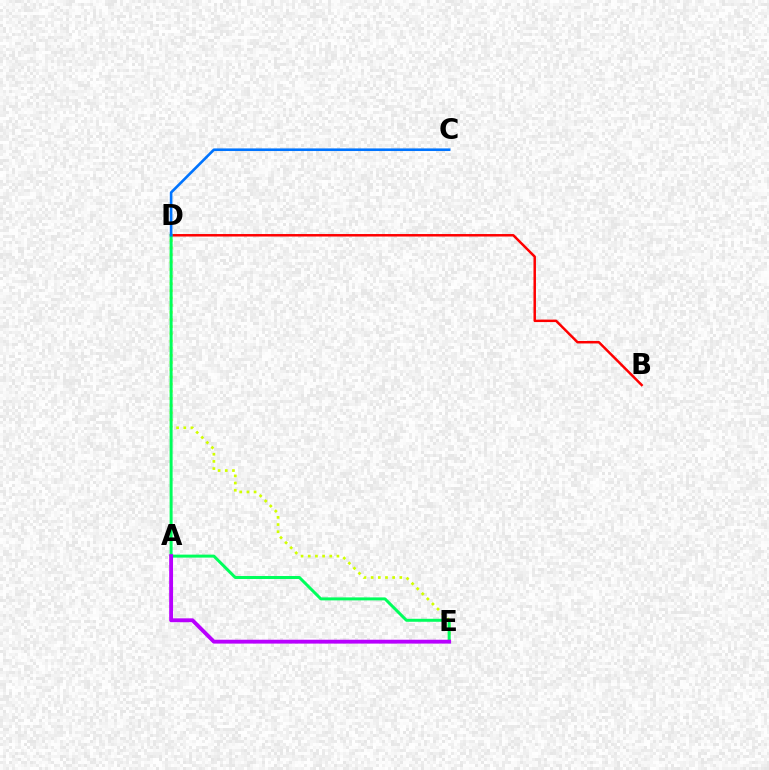{('B', 'D'): [{'color': '#ff0000', 'line_style': 'solid', 'thickness': 1.79}], ('D', 'E'): [{'color': '#d1ff00', 'line_style': 'dotted', 'thickness': 1.95}, {'color': '#00ff5c', 'line_style': 'solid', 'thickness': 2.15}], ('A', 'E'): [{'color': '#b900ff', 'line_style': 'solid', 'thickness': 2.78}], ('C', 'D'): [{'color': '#0074ff', 'line_style': 'solid', 'thickness': 1.88}]}